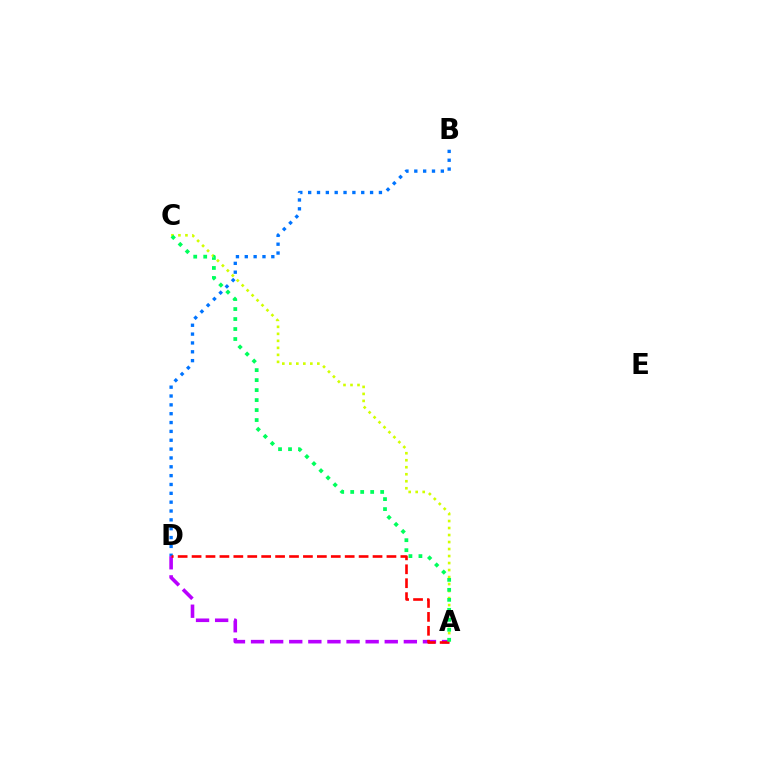{('A', 'C'): [{'color': '#d1ff00', 'line_style': 'dotted', 'thickness': 1.9}, {'color': '#00ff5c', 'line_style': 'dotted', 'thickness': 2.71}], ('A', 'D'): [{'color': '#b900ff', 'line_style': 'dashed', 'thickness': 2.59}, {'color': '#ff0000', 'line_style': 'dashed', 'thickness': 1.89}], ('B', 'D'): [{'color': '#0074ff', 'line_style': 'dotted', 'thickness': 2.4}]}